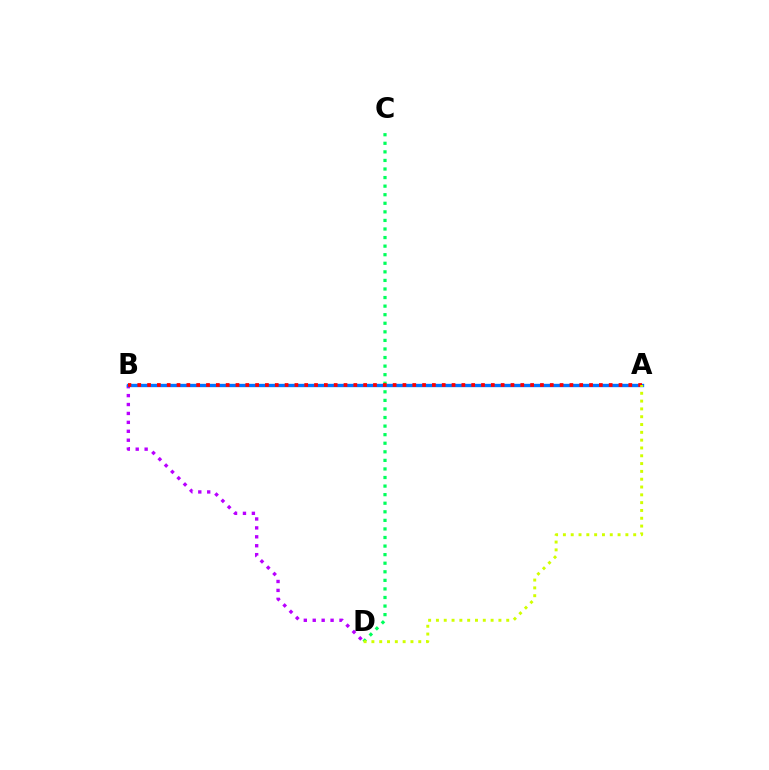{('B', 'D'): [{'color': '#b900ff', 'line_style': 'dotted', 'thickness': 2.42}], ('A', 'B'): [{'color': '#0074ff', 'line_style': 'solid', 'thickness': 2.41}, {'color': '#ff0000', 'line_style': 'dotted', 'thickness': 2.67}], ('C', 'D'): [{'color': '#00ff5c', 'line_style': 'dotted', 'thickness': 2.33}], ('A', 'D'): [{'color': '#d1ff00', 'line_style': 'dotted', 'thickness': 2.12}]}